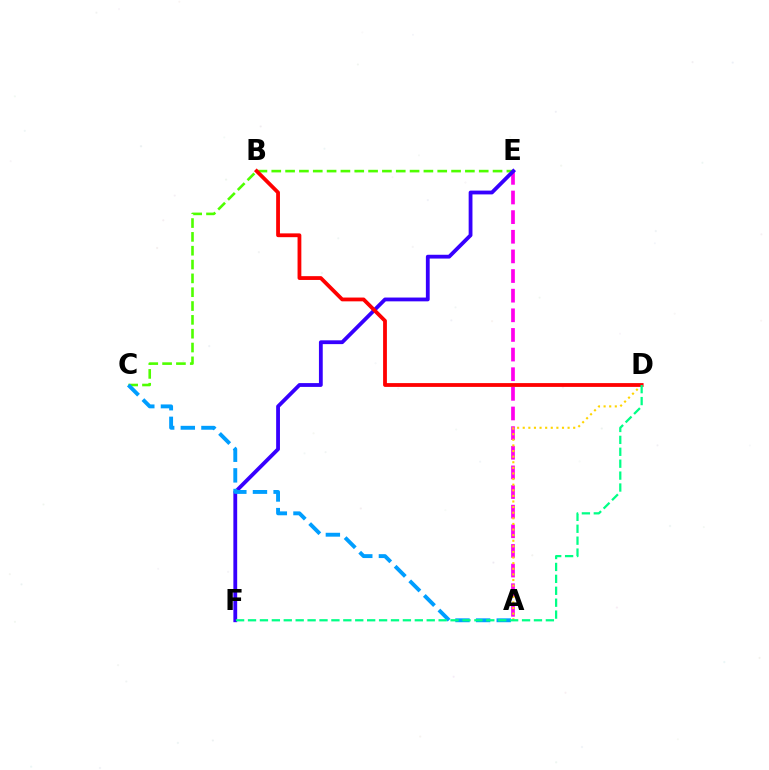{('A', 'E'): [{'color': '#ff00ed', 'line_style': 'dashed', 'thickness': 2.67}], ('C', 'E'): [{'color': '#4fff00', 'line_style': 'dashed', 'thickness': 1.88}], ('A', 'D'): [{'color': '#ffd500', 'line_style': 'dotted', 'thickness': 1.52}], ('E', 'F'): [{'color': '#3700ff', 'line_style': 'solid', 'thickness': 2.74}], ('B', 'D'): [{'color': '#ff0000', 'line_style': 'solid', 'thickness': 2.74}], ('A', 'C'): [{'color': '#009eff', 'line_style': 'dashed', 'thickness': 2.8}], ('D', 'F'): [{'color': '#00ff86', 'line_style': 'dashed', 'thickness': 1.62}]}